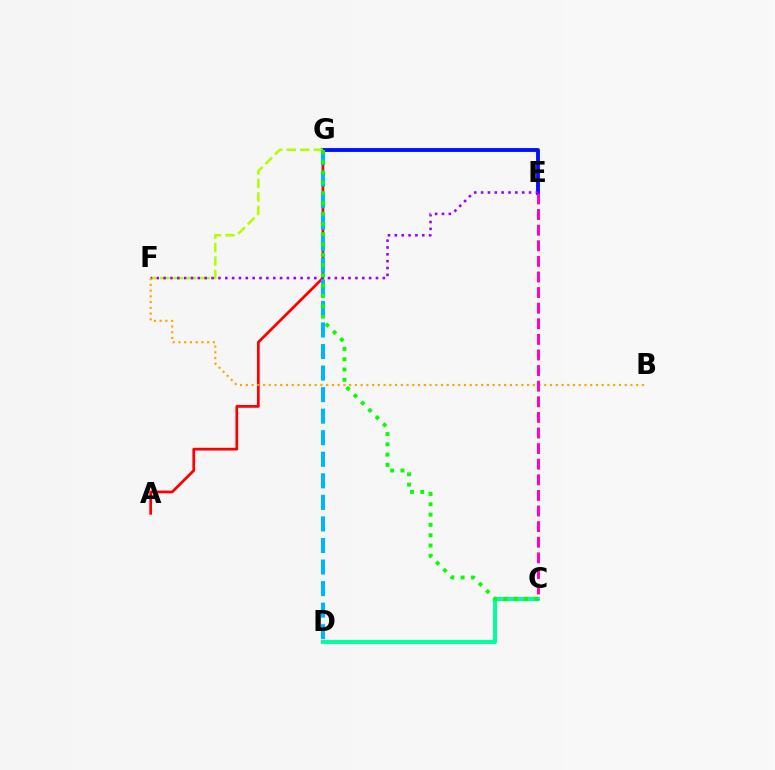{('A', 'G'): [{'color': '#ff0000', 'line_style': 'solid', 'thickness': 1.97}], ('E', 'G'): [{'color': '#0010ff', 'line_style': 'solid', 'thickness': 2.77}], ('F', 'G'): [{'color': '#b3ff00', 'line_style': 'dashed', 'thickness': 1.83}], ('E', 'F'): [{'color': '#9b00ff', 'line_style': 'dotted', 'thickness': 1.86}], ('D', 'G'): [{'color': '#00b5ff', 'line_style': 'dashed', 'thickness': 2.93}], ('B', 'F'): [{'color': '#ffa500', 'line_style': 'dotted', 'thickness': 1.56}], ('C', 'D'): [{'color': '#00ff9d', 'line_style': 'solid', 'thickness': 2.84}], ('C', 'E'): [{'color': '#ff00bd', 'line_style': 'dashed', 'thickness': 2.12}], ('C', 'G'): [{'color': '#08ff00', 'line_style': 'dotted', 'thickness': 2.8}]}